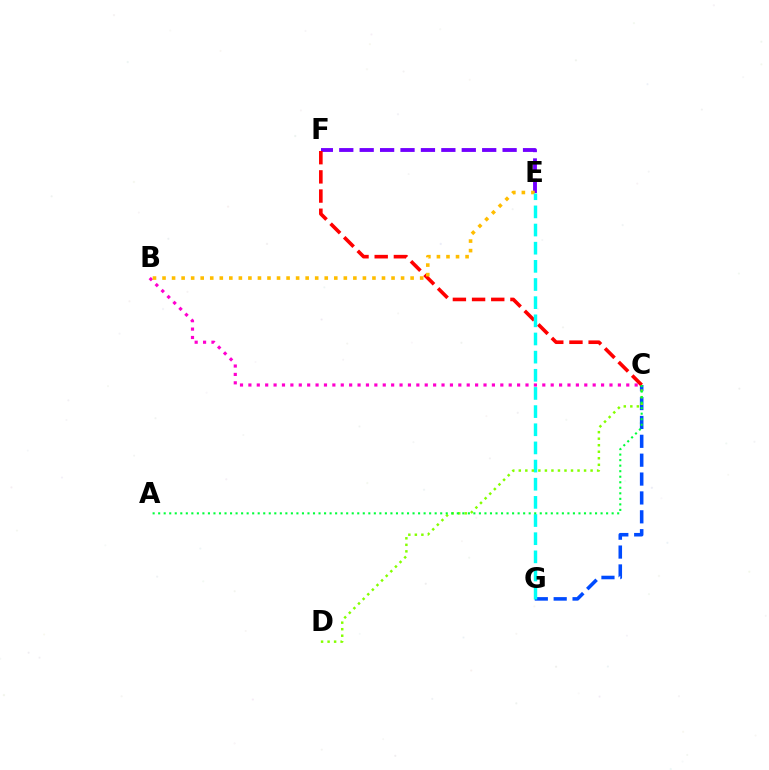{('C', 'G'): [{'color': '#004bff', 'line_style': 'dashed', 'thickness': 2.56}], ('B', 'C'): [{'color': '#ff00cf', 'line_style': 'dotted', 'thickness': 2.28}], ('E', 'F'): [{'color': '#7200ff', 'line_style': 'dashed', 'thickness': 2.77}], ('C', 'F'): [{'color': '#ff0000', 'line_style': 'dashed', 'thickness': 2.61}], ('B', 'E'): [{'color': '#ffbd00', 'line_style': 'dotted', 'thickness': 2.59}], ('E', 'G'): [{'color': '#00fff6', 'line_style': 'dashed', 'thickness': 2.47}], ('C', 'D'): [{'color': '#84ff00', 'line_style': 'dotted', 'thickness': 1.77}], ('A', 'C'): [{'color': '#00ff39', 'line_style': 'dotted', 'thickness': 1.5}]}